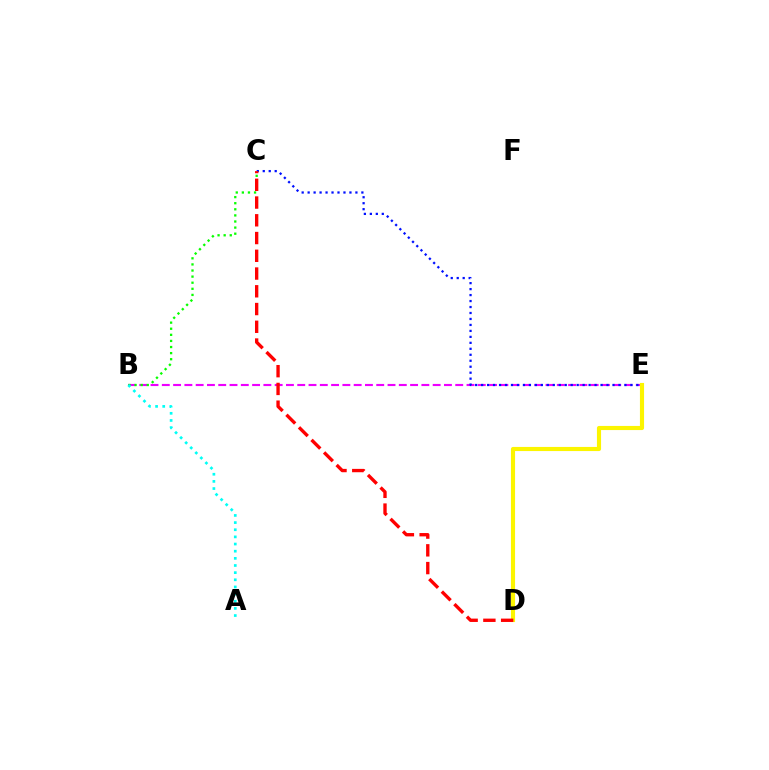{('B', 'E'): [{'color': '#ee00ff', 'line_style': 'dashed', 'thickness': 1.53}], ('D', 'E'): [{'color': '#fcf500', 'line_style': 'solid', 'thickness': 2.97}], ('B', 'C'): [{'color': '#08ff00', 'line_style': 'dotted', 'thickness': 1.66}], ('A', 'B'): [{'color': '#00fff6', 'line_style': 'dotted', 'thickness': 1.94}], ('C', 'E'): [{'color': '#0010ff', 'line_style': 'dotted', 'thickness': 1.62}], ('C', 'D'): [{'color': '#ff0000', 'line_style': 'dashed', 'thickness': 2.41}]}